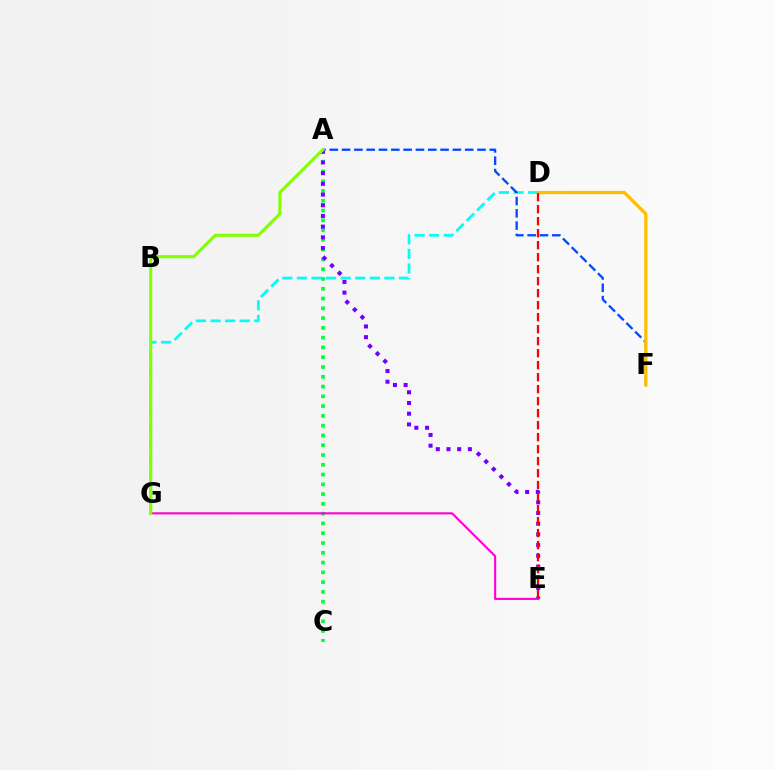{('D', 'G'): [{'color': '#00fff6', 'line_style': 'dashed', 'thickness': 1.98}], ('A', 'F'): [{'color': '#004bff', 'line_style': 'dashed', 'thickness': 1.67}], ('D', 'F'): [{'color': '#ffbd00', 'line_style': 'solid', 'thickness': 2.33}], ('A', 'C'): [{'color': '#00ff39', 'line_style': 'dotted', 'thickness': 2.66}], ('A', 'E'): [{'color': '#7200ff', 'line_style': 'dotted', 'thickness': 2.91}], ('E', 'G'): [{'color': '#ff00cf', 'line_style': 'solid', 'thickness': 1.52}], ('A', 'G'): [{'color': '#84ff00', 'line_style': 'solid', 'thickness': 2.22}], ('D', 'E'): [{'color': '#ff0000', 'line_style': 'dashed', 'thickness': 1.63}]}